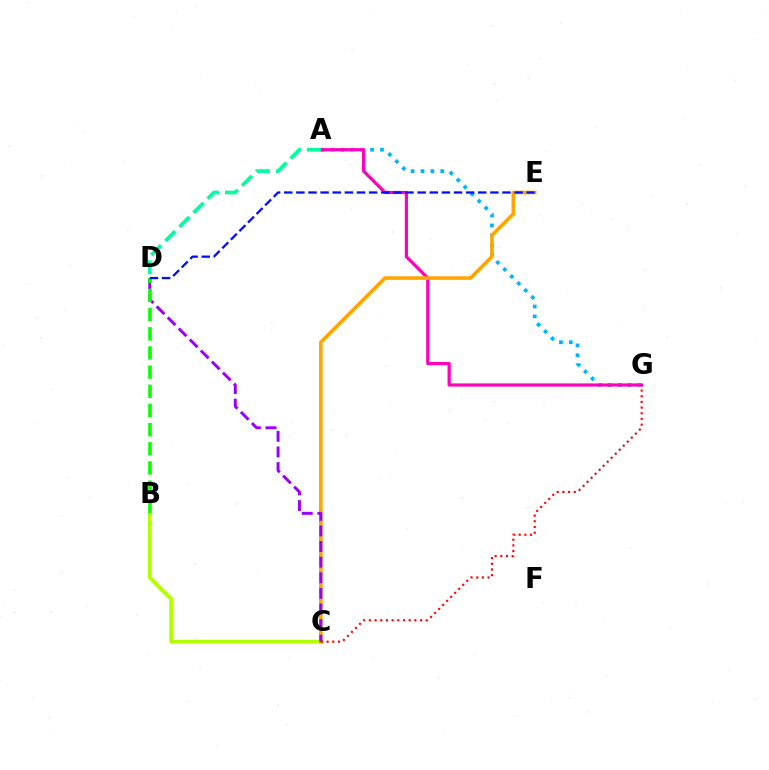{('B', 'C'): [{'color': '#b3ff00', 'line_style': 'solid', 'thickness': 2.73}], ('A', 'G'): [{'color': '#00b5ff', 'line_style': 'dotted', 'thickness': 2.68}, {'color': '#ff00bd', 'line_style': 'solid', 'thickness': 2.3}], ('C', 'E'): [{'color': '#ffa500', 'line_style': 'solid', 'thickness': 2.6}], ('C', 'D'): [{'color': '#9b00ff', 'line_style': 'dashed', 'thickness': 2.12}], ('B', 'D'): [{'color': '#08ff00', 'line_style': 'dashed', 'thickness': 2.6}], ('D', 'E'): [{'color': '#0010ff', 'line_style': 'dashed', 'thickness': 1.65}], ('C', 'G'): [{'color': '#ff0000', 'line_style': 'dotted', 'thickness': 1.54}], ('A', 'D'): [{'color': '#00ff9d', 'line_style': 'dashed', 'thickness': 2.71}]}